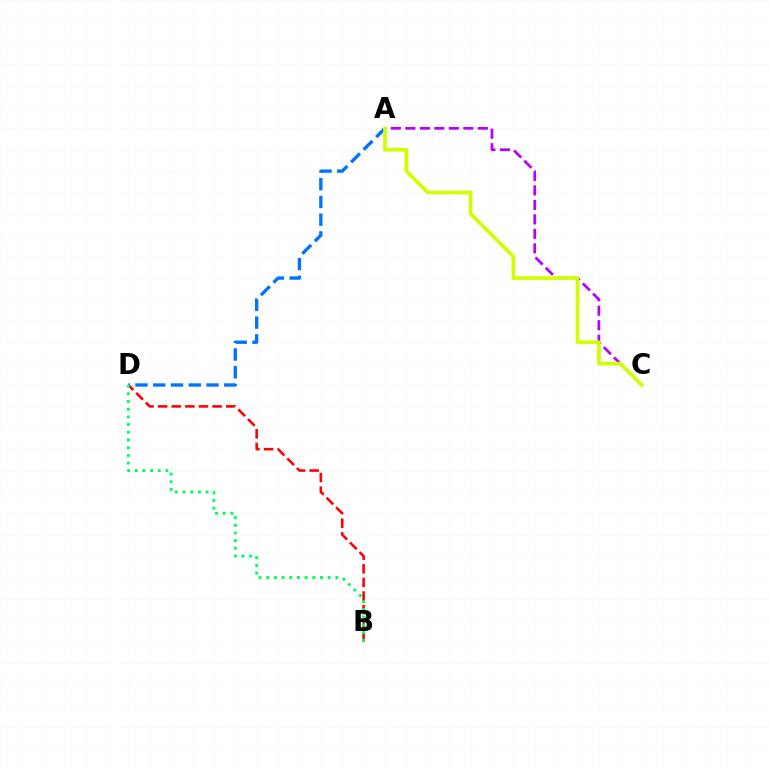{('A', 'C'): [{'color': '#b900ff', 'line_style': 'dashed', 'thickness': 1.97}, {'color': '#d1ff00', 'line_style': 'solid', 'thickness': 2.66}], ('B', 'D'): [{'color': '#ff0000', 'line_style': 'dashed', 'thickness': 1.85}, {'color': '#00ff5c', 'line_style': 'dotted', 'thickness': 2.09}], ('A', 'D'): [{'color': '#0074ff', 'line_style': 'dashed', 'thickness': 2.41}]}